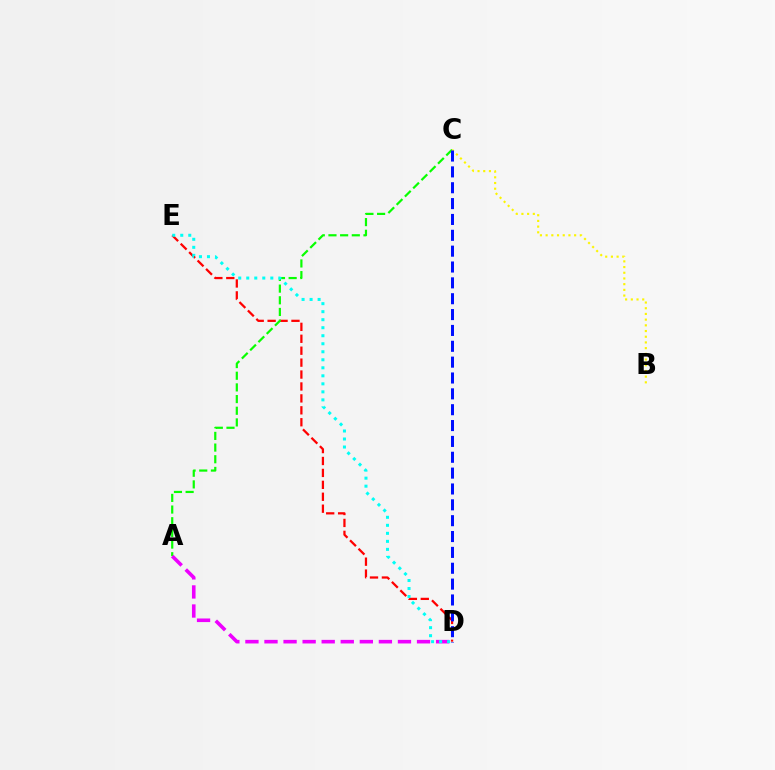{('D', 'E'): [{'color': '#ff0000', 'line_style': 'dashed', 'thickness': 1.62}, {'color': '#00fff6', 'line_style': 'dotted', 'thickness': 2.18}], ('A', 'C'): [{'color': '#08ff00', 'line_style': 'dashed', 'thickness': 1.59}], ('A', 'D'): [{'color': '#ee00ff', 'line_style': 'dashed', 'thickness': 2.59}], ('B', 'C'): [{'color': '#fcf500', 'line_style': 'dotted', 'thickness': 1.55}], ('C', 'D'): [{'color': '#0010ff', 'line_style': 'dashed', 'thickness': 2.15}]}